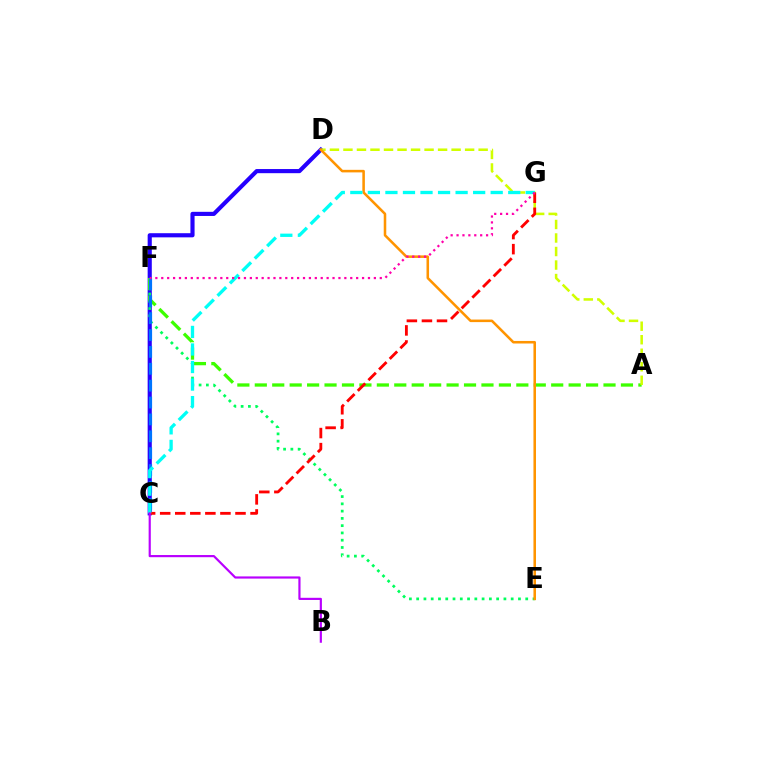{('C', 'D'): [{'color': '#2500ff', 'line_style': 'solid', 'thickness': 2.98}], ('E', 'F'): [{'color': '#00ff5c', 'line_style': 'dotted', 'thickness': 1.98}], ('A', 'F'): [{'color': '#3dff00', 'line_style': 'dashed', 'thickness': 2.37}], ('A', 'D'): [{'color': '#d1ff00', 'line_style': 'dashed', 'thickness': 1.84}], ('C', 'F'): [{'color': '#0074ff', 'line_style': 'dashed', 'thickness': 2.29}], ('C', 'G'): [{'color': '#ff0000', 'line_style': 'dashed', 'thickness': 2.05}, {'color': '#00fff6', 'line_style': 'dashed', 'thickness': 2.38}], ('D', 'E'): [{'color': '#ff9400', 'line_style': 'solid', 'thickness': 1.84}], ('F', 'G'): [{'color': '#ff00ac', 'line_style': 'dotted', 'thickness': 1.6}], ('B', 'C'): [{'color': '#b900ff', 'line_style': 'solid', 'thickness': 1.57}]}